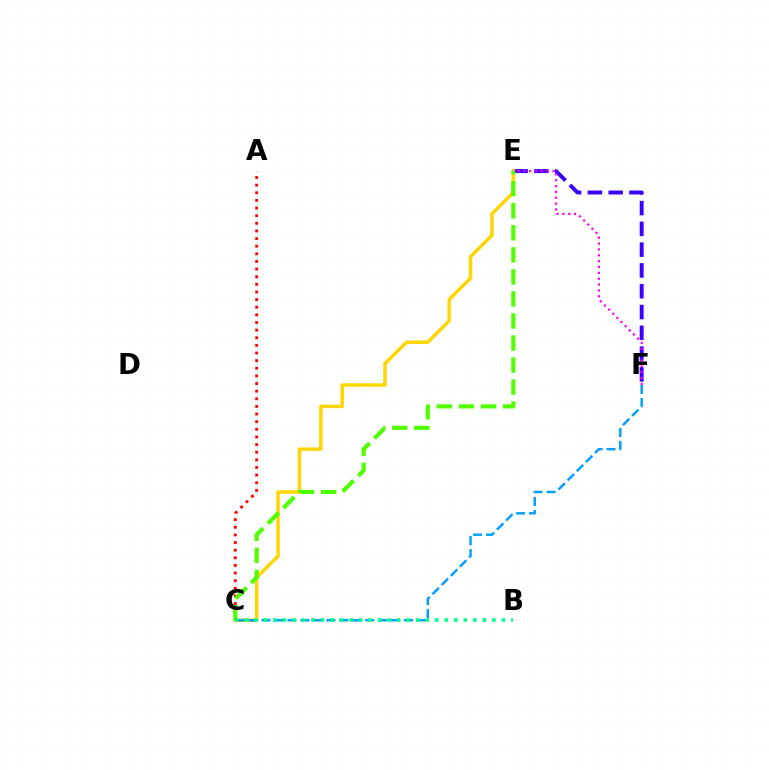{('E', 'F'): [{'color': '#3700ff', 'line_style': 'dashed', 'thickness': 2.82}, {'color': '#ff00ed', 'line_style': 'dotted', 'thickness': 1.59}], ('A', 'C'): [{'color': '#ff0000', 'line_style': 'dotted', 'thickness': 2.07}], ('C', 'E'): [{'color': '#ffd500', 'line_style': 'solid', 'thickness': 2.49}, {'color': '#4fff00', 'line_style': 'dashed', 'thickness': 2.99}], ('C', 'F'): [{'color': '#009eff', 'line_style': 'dashed', 'thickness': 1.76}], ('B', 'C'): [{'color': '#00ff86', 'line_style': 'dotted', 'thickness': 2.59}]}